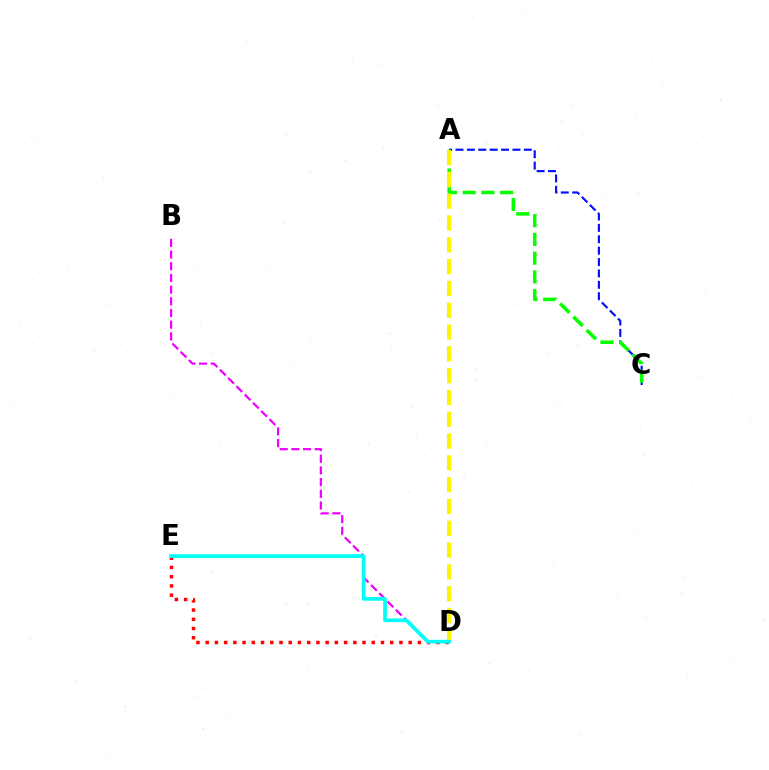{('D', 'E'): [{'color': '#ff0000', 'line_style': 'dotted', 'thickness': 2.51}, {'color': '#00fff6', 'line_style': 'solid', 'thickness': 2.65}], ('A', 'C'): [{'color': '#0010ff', 'line_style': 'dashed', 'thickness': 1.55}, {'color': '#08ff00', 'line_style': 'dashed', 'thickness': 2.55}], ('B', 'D'): [{'color': '#ee00ff', 'line_style': 'dashed', 'thickness': 1.59}], ('A', 'D'): [{'color': '#fcf500', 'line_style': 'dashed', 'thickness': 2.96}]}